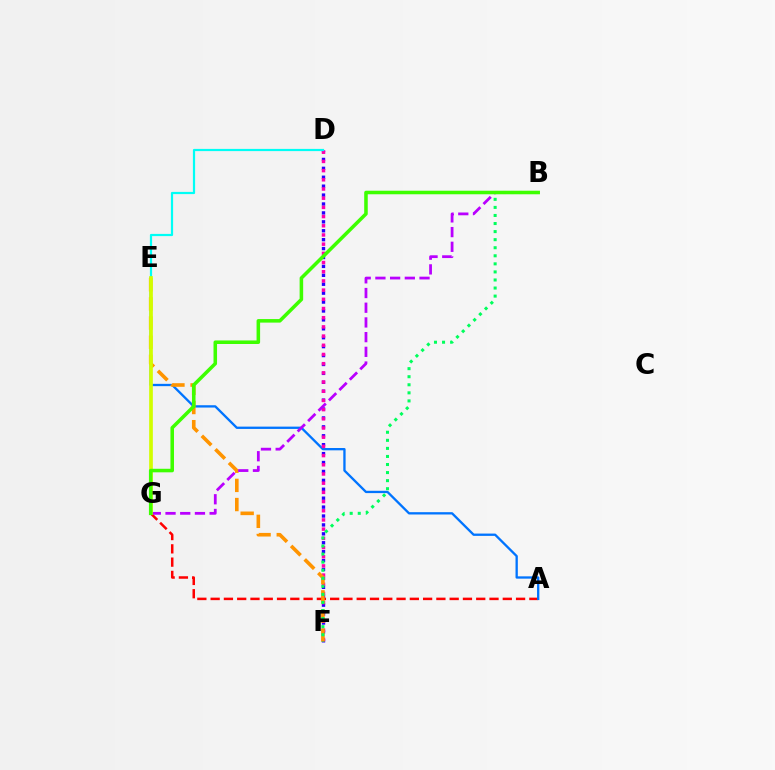{('A', 'G'): [{'color': '#ff0000', 'line_style': 'dashed', 'thickness': 1.8}], ('A', 'E'): [{'color': '#0074ff', 'line_style': 'solid', 'thickness': 1.67}], ('D', 'F'): [{'color': '#2500ff', 'line_style': 'dotted', 'thickness': 2.42}, {'color': '#ff00ac', 'line_style': 'dotted', 'thickness': 2.5}], ('E', 'F'): [{'color': '#ff9400', 'line_style': 'dashed', 'thickness': 2.6}], ('B', 'F'): [{'color': '#00ff5c', 'line_style': 'dotted', 'thickness': 2.19}], ('B', 'G'): [{'color': '#b900ff', 'line_style': 'dashed', 'thickness': 2.0}, {'color': '#3dff00', 'line_style': 'solid', 'thickness': 2.55}], ('D', 'E'): [{'color': '#00fff6', 'line_style': 'solid', 'thickness': 1.59}], ('E', 'G'): [{'color': '#d1ff00', 'line_style': 'solid', 'thickness': 2.65}]}